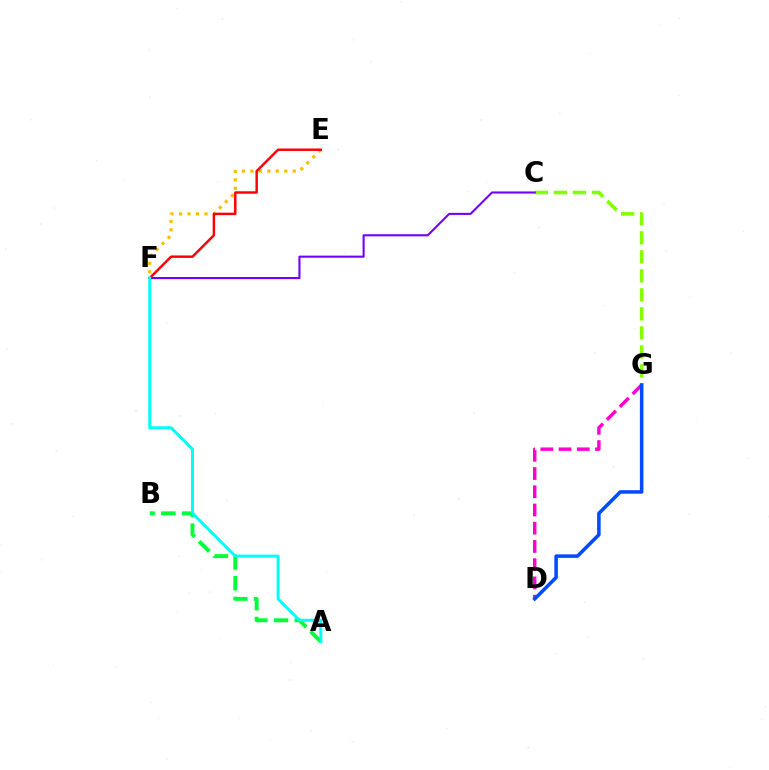{('C', 'G'): [{'color': '#84ff00', 'line_style': 'dashed', 'thickness': 2.58}], ('D', 'G'): [{'color': '#ff00cf', 'line_style': 'dashed', 'thickness': 2.48}, {'color': '#004bff', 'line_style': 'solid', 'thickness': 2.54}], ('E', 'F'): [{'color': '#ffbd00', 'line_style': 'dotted', 'thickness': 2.3}, {'color': '#ff0000', 'line_style': 'solid', 'thickness': 1.77}], ('C', 'F'): [{'color': '#7200ff', 'line_style': 'solid', 'thickness': 1.51}], ('A', 'B'): [{'color': '#00ff39', 'line_style': 'dashed', 'thickness': 2.81}], ('A', 'F'): [{'color': '#00fff6', 'line_style': 'solid', 'thickness': 2.15}]}